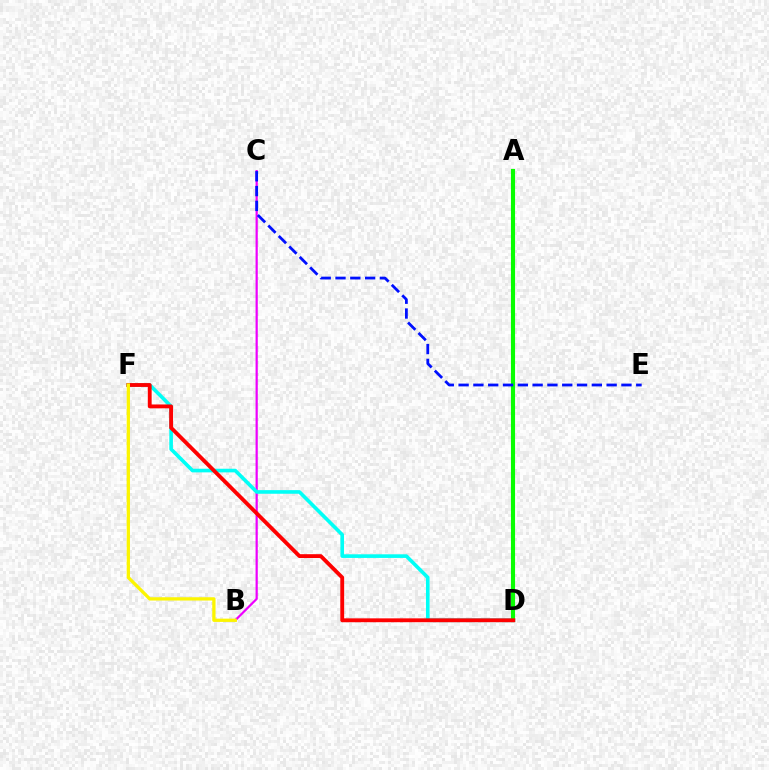{('B', 'C'): [{'color': '#ee00ff', 'line_style': 'solid', 'thickness': 1.59}], ('D', 'F'): [{'color': '#00fff6', 'line_style': 'solid', 'thickness': 2.61}, {'color': '#ff0000', 'line_style': 'solid', 'thickness': 2.77}], ('A', 'D'): [{'color': '#08ff00', 'line_style': 'solid', 'thickness': 2.97}], ('C', 'E'): [{'color': '#0010ff', 'line_style': 'dashed', 'thickness': 2.01}], ('B', 'F'): [{'color': '#fcf500', 'line_style': 'solid', 'thickness': 2.36}]}